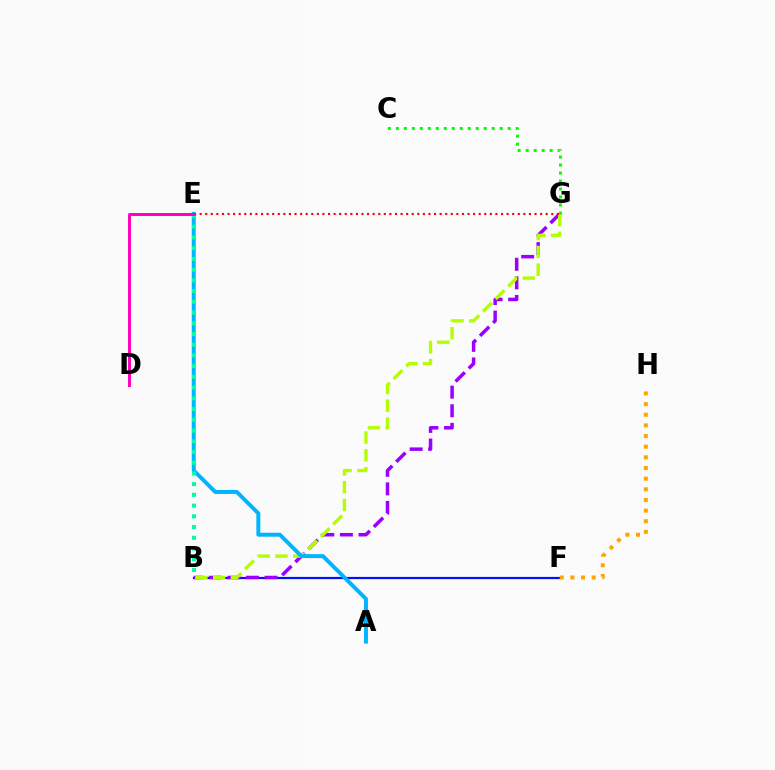{('B', 'F'): [{'color': '#0010ff', 'line_style': 'solid', 'thickness': 1.58}], ('B', 'G'): [{'color': '#9b00ff', 'line_style': 'dashed', 'thickness': 2.53}, {'color': '#b3ff00', 'line_style': 'dashed', 'thickness': 2.42}], ('A', 'E'): [{'color': '#00b5ff', 'line_style': 'solid', 'thickness': 2.84}], ('B', 'E'): [{'color': '#00ff9d', 'line_style': 'dotted', 'thickness': 2.91}], ('C', 'G'): [{'color': '#08ff00', 'line_style': 'dotted', 'thickness': 2.17}], ('E', 'G'): [{'color': '#ff0000', 'line_style': 'dotted', 'thickness': 1.52}], ('D', 'E'): [{'color': '#ff00bd', 'line_style': 'solid', 'thickness': 2.13}], ('F', 'H'): [{'color': '#ffa500', 'line_style': 'dotted', 'thickness': 2.89}]}